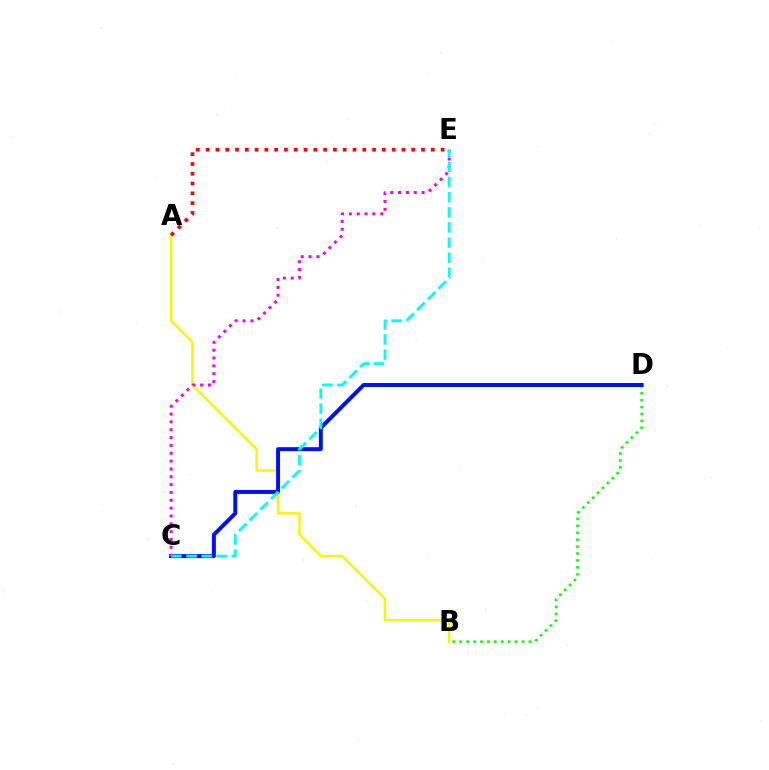{('A', 'B'): [{'color': '#fcf500', 'line_style': 'solid', 'thickness': 1.77}], ('B', 'D'): [{'color': '#08ff00', 'line_style': 'dotted', 'thickness': 1.88}], ('C', 'D'): [{'color': '#0010ff', 'line_style': 'solid', 'thickness': 2.86}], ('C', 'E'): [{'color': '#ee00ff', 'line_style': 'dotted', 'thickness': 2.13}, {'color': '#00fff6', 'line_style': 'dashed', 'thickness': 2.05}], ('A', 'E'): [{'color': '#ff0000', 'line_style': 'dotted', 'thickness': 2.66}]}